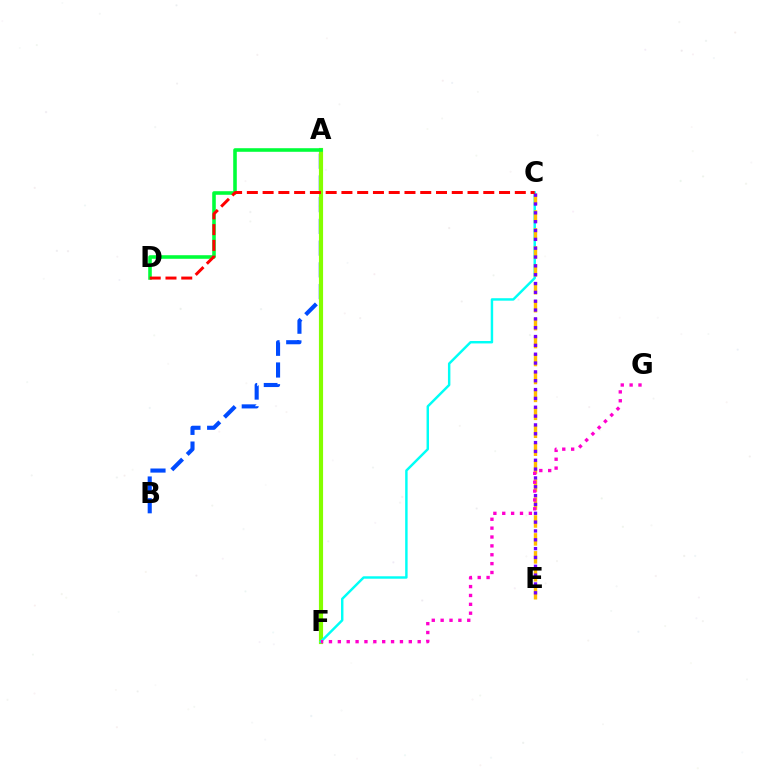{('A', 'B'): [{'color': '#004bff', 'line_style': 'dashed', 'thickness': 2.95}], ('A', 'F'): [{'color': '#84ff00', 'line_style': 'solid', 'thickness': 3.0}], ('C', 'F'): [{'color': '#00fff6', 'line_style': 'solid', 'thickness': 1.76}], ('C', 'E'): [{'color': '#ffbd00', 'line_style': 'dashed', 'thickness': 2.44}, {'color': '#7200ff', 'line_style': 'dotted', 'thickness': 2.4}], ('A', 'D'): [{'color': '#00ff39', 'line_style': 'solid', 'thickness': 2.58}], ('F', 'G'): [{'color': '#ff00cf', 'line_style': 'dotted', 'thickness': 2.41}], ('C', 'D'): [{'color': '#ff0000', 'line_style': 'dashed', 'thickness': 2.14}]}